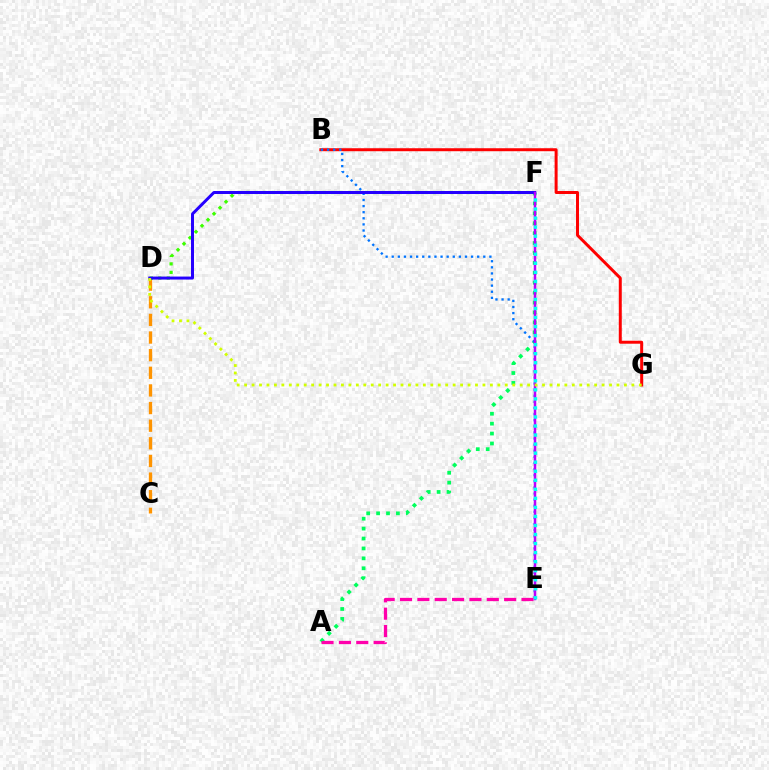{('B', 'G'): [{'color': '#ff0000', 'line_style': 'solid', 'thickness': 2.14}], ('C', 'D'): [{'color': '#ff9400', 'line_style': 'dashed', 'thickness': 2.39}], ('A', 'F'): [{'color': '#00ff5c', 'line_style': 'dotted', 'thickness': 2.69}], ('D', 'F'): [{'color': '#3dff00', 'line_style': 'dotted', 'thickness': 2.31}, {'color': '#2500ff', 'line_style': 'solid', 'thickness': 2.15}], ('B', 'E'): [{'color': '#0074ff', 'line_style': 'dotted', 'thickness': 1.66}], ('A', 'E'): [{'color': '#ff00ac', 'line_style': 'dashed', 'thickness': 2.36}], ('E', 'F'): [{'color': '#b900ff', 'line_style': 'solid', 'thickness': 1.8}, {'color': '#00fff6', 'line_style': 'dotted', 'thickness': 2.46}], ('D', 'G'): [{'color': '#d1ff00', 'line_style': 'dotted', 'thickness': 2.02}]}